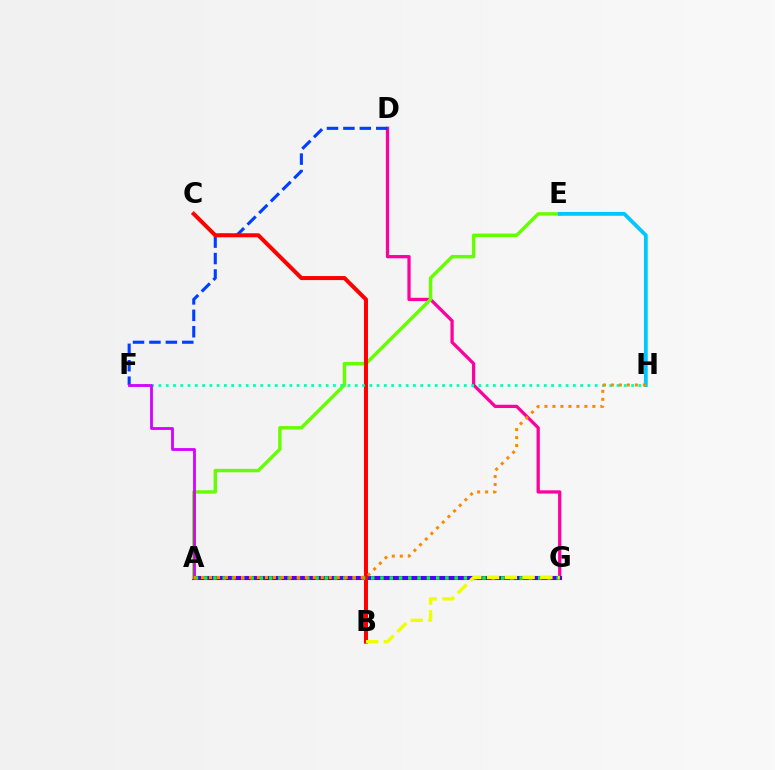{('D', 'G'): [{'color': '#ff00a0', 'line_style': 'solid', 'thickness': 2.35}], ('A', 'G'): [{'color': '#4f00ff', 'line_style': 'solid', 'thickness': 2.95}, {'color': '#00ff27', 'line_style': 'dotted', 'thickness': 2.52}], ('A', 'E'): [{'color': '#66ff00', 'line_style': 'solid', 'thickness': 2.47}], ('D', 'F'): [{'color': '#003fff', 'line_style': 'dashed', 'thickness': 2.23}], ('B', 'C'): [{'color': '#ff0000', 'line_style': 'solid', 'thickness': 2.89}], ('F', 'H'): [{'color': '#00ffaf', 'line_style': 'dotted', 'thickness': 1.98}], ('A', 'F'): [{'color': '#d600ff', 'line_style': 'solid', 'thickness': 2.02}], ('E', 'H'): [{'color': '#00c7ff', 'line_style': 'solid', 'thickness': 2.73}], ('A', 'H'): [{'color': '#ff8800', 'line_style': 'dotted', 'thickness': 2.17}], ('B', 'G'): [{'color': '#eeff00', 'line_style': 'dashed', 'thickness': 2.41}]}